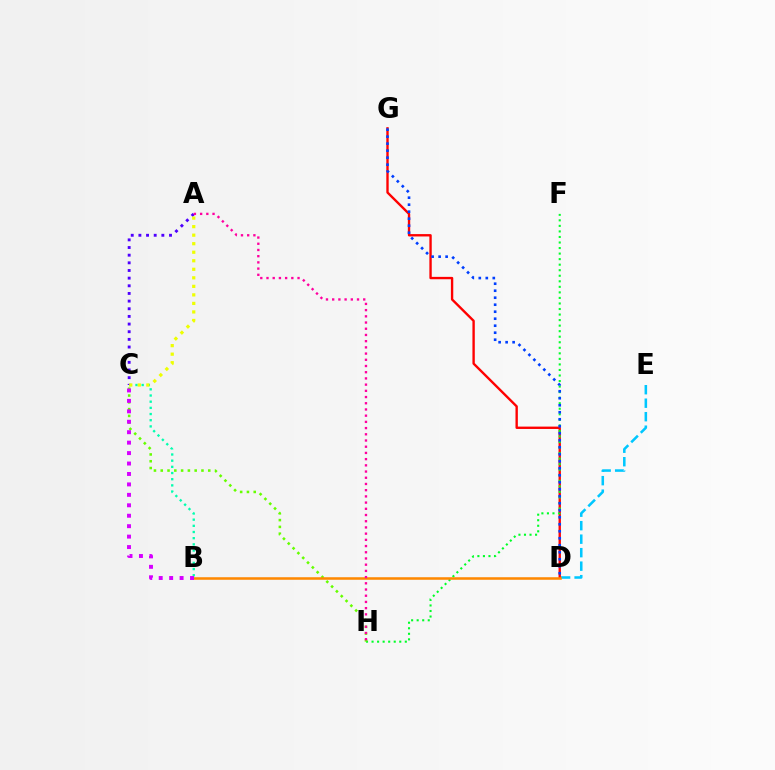{('D', 'E'): [{'color': '#00c7ff', 'line_style': 'dashed', 'thickness': 1.83}], ('D', 'G'): [{'color': '#ff0000', 'line_style': 'solid', 'thickness': 1.71}, {'color': '#003fff', 'line_style': 'dotted', 'thickness': 1.9}], ('B', 'C'): [{'color': '#00ffaf', 'line_style': 'dotted', 'thickness': 1.68}, {'color': '#d600ff', 'line_style': 'dotted', 'thickness': 2.84}], ('F', 'H'): [{'color': '#00ff27', 'line_style': 'dotted', 'thickness': 1.51}], ('A', 'C'): [{'color': '#4f00ff', 'line_style': 'dotted', 'thickness': 2.08}, {'color': '#eeff00', 'line_style': 'dotted', 'thickness': 2.32}], ('C', 'H'): [{'color': '#66ff00', 'line_style': 'dotted', 'thickness': 1.84}], ('B', 'D'): [{'color': '#ff8800', 'line_style': 'solid', 'thickness': 1.83}], ('A', 'H'): [{'color': '#ff00a0', 'line_style': 'dotted', 'thickness': 1.69}]}